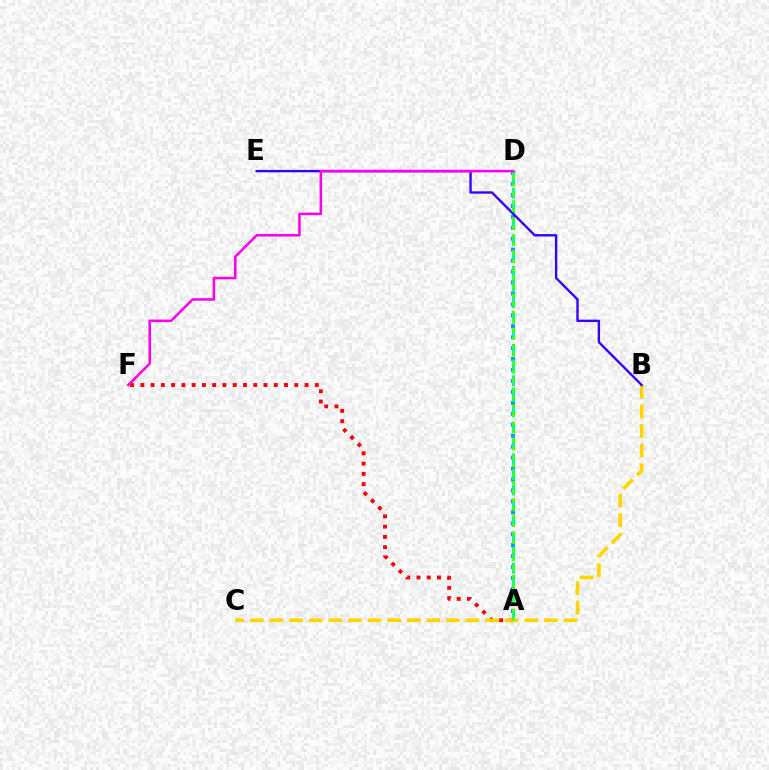{('A', 'D'): [{'color': '#009eff', 'line_style': 'dotted', 'thickness': 2.97}, {'color': '#00ff86', 'line_style': 'dashed', 'thickness': 2.12}, {'color': '#4fff00', 'line_style': 'dotted', 'thickness': 2.31}], ('A', 'F'): [{'color': '#ff0000', 'line_style': 'dotted', 'thickness': 2.79}], ('B', 'C'): [{'color': '#ffd500', 'line_style': 'dashed', 'thickness': 2.66}], ('B', 'E'): [{'color': '#3700ff', 'line_style': 'solid', 'thickness': 1.7}], ('D', 'F'): [{'color': '#ff00ed', 'line_style': 'solid', 'thickness': 1.84}]}